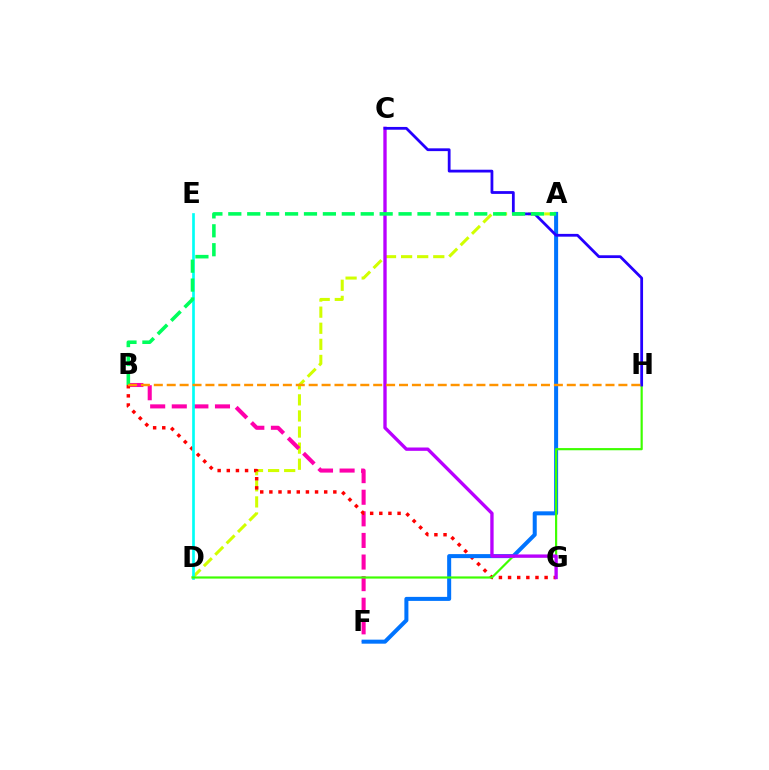{('A', 'D'): [{'color': '#d1ff00', 'line_style': 'dashed', 'thickness': 2.19}], ('B', 'F'): [{'color': '#ff00ac', 'line_style': 'dashed', 'thickness': 2.93}], ('B', 'G'): [{'color': '#ff0000', 'line_style': 'dotted', 'thickness': 2.48}], ('D', 'E'): [{'color': '#00fff6', 'line_style': 'solid', 'thickness': 1.93}], ('A', 'F'): [{'color': '#0074ff', 'line_style': 'solid', 'thickness': 2.9}], ('D', 'H'): [{'color': '#3dff00', 'line_style': 'solid', 'thickness': 1.57}], ('C', 'G'): [{'color': '#b900ff', 'line_style': 'solid', 'thickness': 2.41}], ('C', 'H'): [{'color': '#2500ff', 'line_style': 'solid', 'thickness': 2.0}], ('A', 'B'): [{'color': '#00ff5c', 'line_style': 'dashed', 'thickness': 2.57}], ('B', 'H'): [{'color': '#ff9400', 'line_style': 'dashed', 'thickness': 1.75}]}